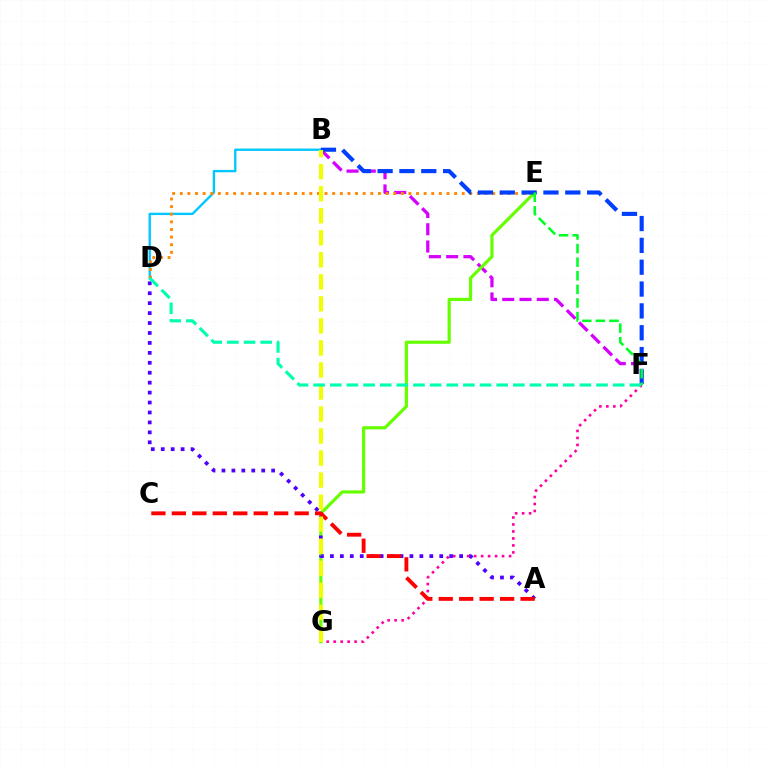{('B', 'F'): [{'color': '#d600ff', 'line_style': 'dashed', 'thickness': 2.35}, {'color': '#003fff', 'line_style': 'dashed', 'thickness': 2.97}], ('B', 'D'): [{'color': '#00c7ff', 'line_style': 'solid', 'thickness': 1.7}], ('F', 'G'): [{'color': '#ff00a0', 'line_style': 'dotted', 'thickness': 1.9}], ('D', 'E'): [{'color': '#ff8800', 'line_style': 'dotted', 'thickness': 2.07}], ('E', 'G'): [{'color': '#66ff00', 'line_style': 'solid', 'thickness': 2.29}], ('A', 'D'): [{'color': '#4f00ff', 'line_style': 'dotted', 'thickness': 2.7}], ('A', 'C'): [{'color': '#ff0000', 'line_style': 'dashed', 'thickness': 2.78}], ('B', 'G'): [{'color': '#eeff00', 'line_style': 'dashed', 'thickness': 2.99}], ('E', 'F'): [{'color': '#00ff27', 'line_style': 'dashed', 'thickness': 1.85}], ('D', 'F'): [{'color': '#00ffaf', 'line_style': 'dashed', 'thickness': 2.26}]}